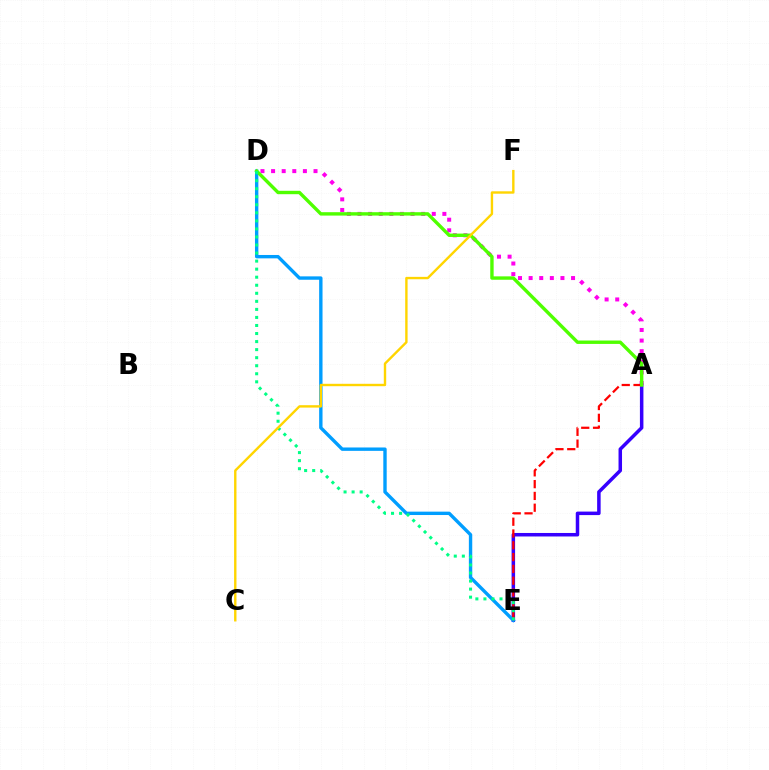{('A', 'E'): [{'color': '#3700ff', 'line_style': 'solid', 'thickness': 2.52}, {'color': '#ff0000', 'line_style': 'dashed', 'thickness': 1.6}], ('D', 'E'): [{'color': '#009eff', 'line_style': 'solid', 'thickness': 2.43}, {'color': '#00ff86', 'line_style': 'dotted', 'thickness': 2.19}], ('A', 'D'): [{'color': '#ff00ed', 'line_style': 'dotted', 'thickness': 2.88}, {'color': '#4fff00', 'line_style': 'solid', 'thickness': 2.44}], ('C', 'F'): [{'color': '#ffd500', 'line_style': 'solid', 'thickness': 1.72}]}